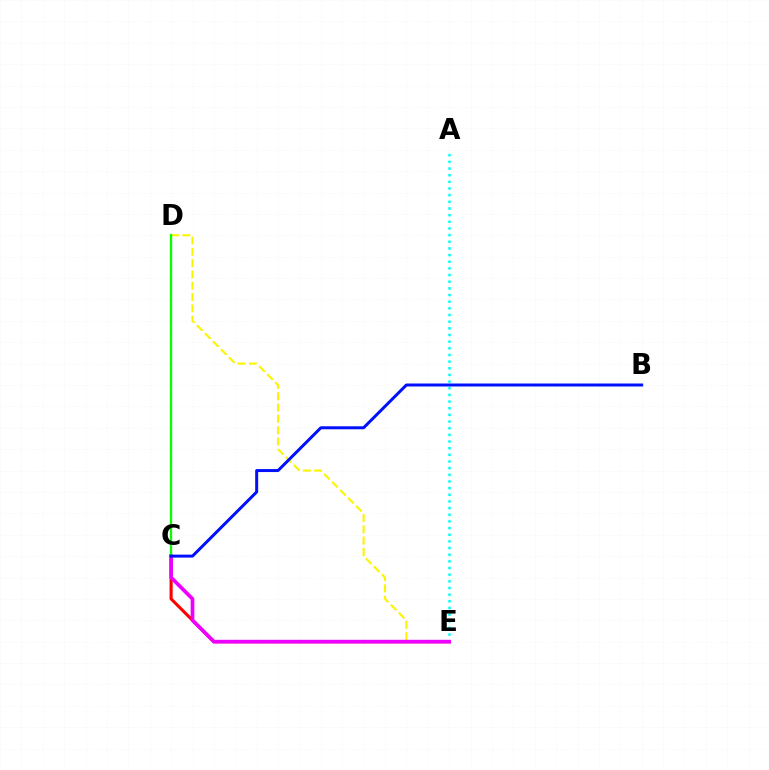{('C', 'E'): [{'color': '#ff0000', 'line_style': 'solid', 'thickness': 2.23}, {'color': '#ee00ff', 'line_style': 'solid', 'thickness': 2.66}], ('A', 'E'): [{'color': '#00fff6', 'line_style': 'dotted', 'thickness': 1.81}], ('D', 'E'): [{'color': '#fcf500', 'line_style': 'dashed', 'thickness': 1.54}], ('C', 'D'): [{'color': '#08ff00', 'line_style': 'solid', 'thickness': 1.66}], ('B', 'C'): [{'color': '#0010ff', 'line_style': 'solid', 'thickness': 2.15}]}